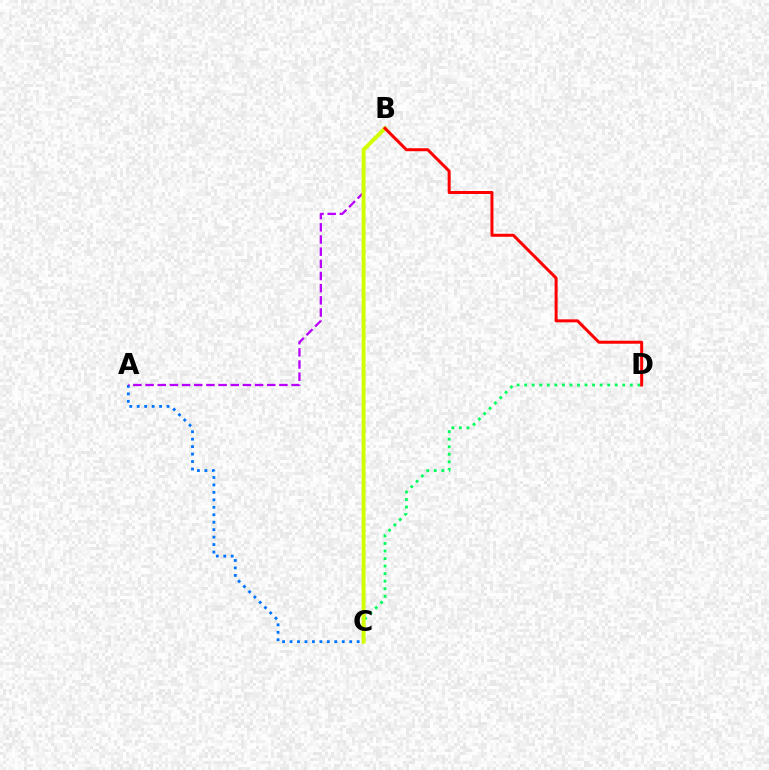{('C', 'D'): [{'color': '#00ff5c', 'line_style': 'dotted', 'thickness': 2.05}], ('A', 'C'): [{'color': '#0074ff', 'line_style': 'dotted', 'thickness': 2.03}], ('A', 'B'): [{'color': '#b900ff', 'line_style': 'dashed', 'thickness': 1.65}], ('B', 'C'): [{'color': '#d1ff00', 'line_style': 'solid', 'thickness': 2.85}], ('B', 'D'): [{'color': '#ff0000', 'line_style': 'solid', 'thickness': 2.16}]}